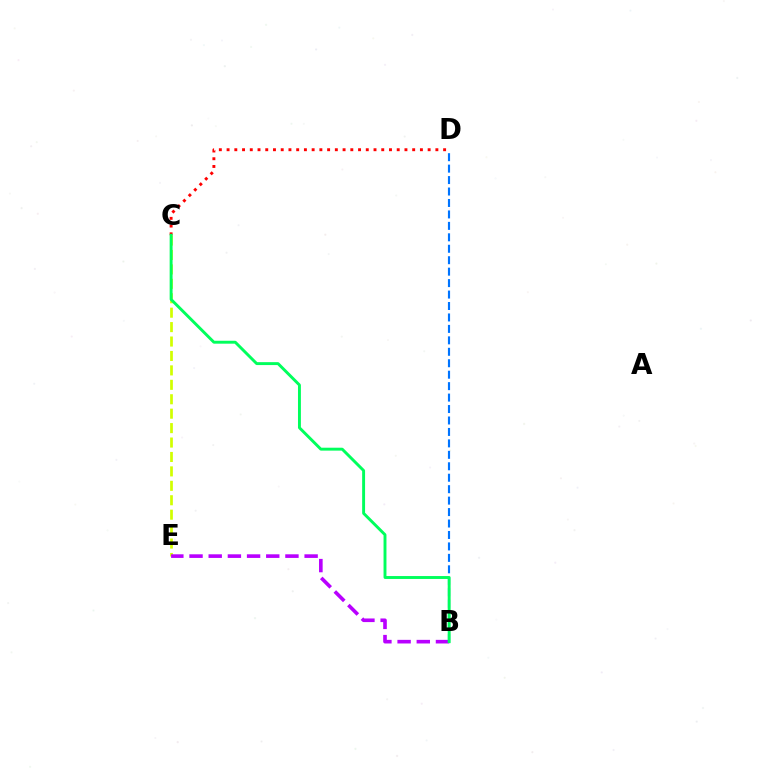{('C', 'E'): [{'color': '#d1ff00', 'line_style': 'dashed', 'thickness': 1.96}], ('C', 'D'): [{'color': '#ff0000', 'line_style': 'dotted', 'thickness': 2.1}], ('B', 'E'): [{'color': '#b900ff', 'line_style': 'dashed', 'thickness': 2.61}], ('B', 'D'): [{'color': '#0074ff', 'line_style': 'dashed', 'thickness': 1.56}], ('B', 'C'): [{'color': '#00ff5c', 'line_style': 'solid', 'thickness': 2.1}]}